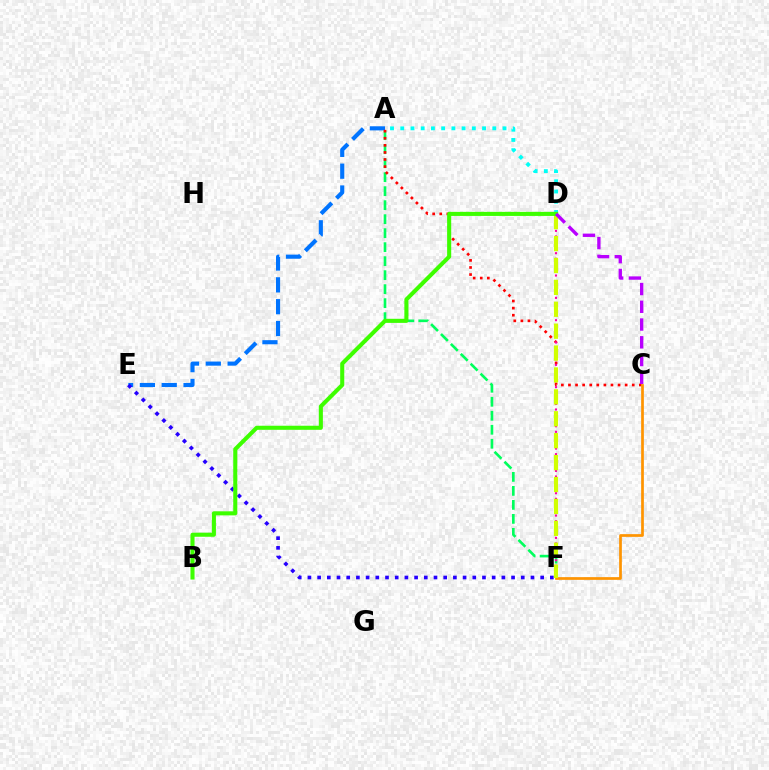{('A', 'E'): [{'color': '#0074ff', 'line_style': 'dashed', 'thickness': 2.97}], ('E', 'F'): [{'color': '#2500ff', 'line_style': 'dotted', 'thickness': 2.63}], ('A', 'F'): [{'color': '#00ff5c', 'line_style': 'dashed', 'thickness': 1.9}], ('A', 'C'): [{'color': '#ff0000', 'line_style': 'dotted', 'thickness': 1.93}], ('C', 'F'): [{'color': '#ff9400', 'line_style': 'solid', 'thickness': 1.95}], ('D', 'F'): [{'color': '#ff00ac', 'line_style': 'dotted', 'thickness': 1.52}, {'color': '#d1ff00', 'line_style': 'dashed', 'thickness': 2.98}], ('A', 'D'): [{'color': '#00fff6', 'line_style': 'dotted', 'thickness': 2.78}], ('B', 'D'): [{'color': '#3dff00', 'line_style': 'solid', 'thickness': 2.93}], ('C', 'D'): [{'color': '#b900ff', 'line_style': 'dashed', 'thickness': 2.41}]}